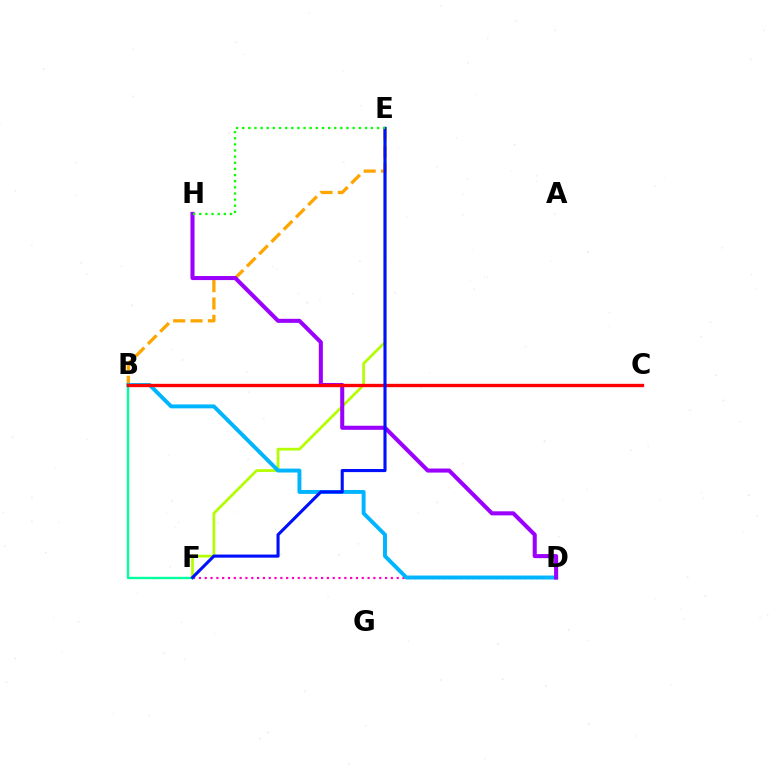{('E', 'F'): [{'color': '#b3ff00', 'line_style': 'solid', 'thickness': 1.96}, {'color': '#0010ff', 'line_style': 'solid', 'thickness': 2.23}], ('B', 'E'): [{'color': '#ffa500', 'line_style': 'dashed', 'thickness': 2.36}], ('D', 'F'): [{'color': '#ff00bd', 'line_style': 'dotted', 'thickness': 1.58}], ('B', 'D'): [{'color': '#00b5ff', 'line_style': 'solid', 'thickness': 2.82}], ('B', 'F'): [{'color': '#00ff9d', 'line_style': 'solid', 'thickness': 1.71}], ('D', 'H'): [{'color': '#9b00ff', 'line_style': 'solid', 'thickness': 2.92}], ('B', 'C'): [{'color': '#ff0000', 'line_style': 'solid', 'thickness': 2.41}], ('E', 'H'): [{'color': '#08ff00', 'line_style': 'dotted', 'thickness': 1.67}]}